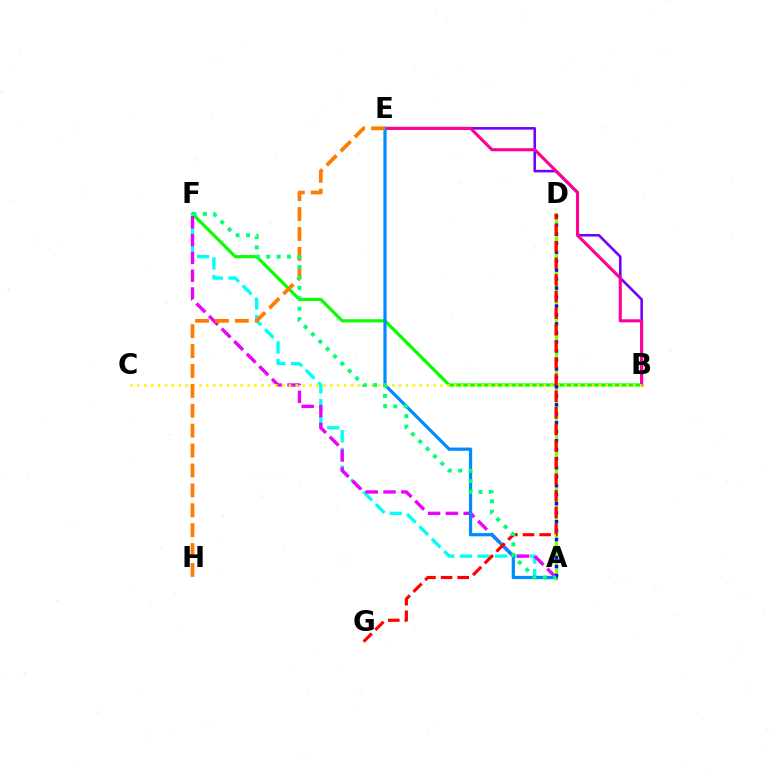{('B', 'F'): [{'color': '#08ff00', 'line_style': 'solid', 'thickness': 2.31}], ('B', 'E'): [{'color': '#7200ff', 'line_style': 'solid', 'thickness': 1.86}, {'color': '#ff0094', 'line_style': 'solid', 'thickness': 2.22}], ('A', 'F'): [{'color': '#00fff6', 'line_style': 'dashed', 'thickness': 2.39}, {'color': '#ee00ff', 'line_style': 'dashed', 'thickness': 2.42}, {'color': '#00ff74', 'line_style': 'dotted', 'thickness': 2.83}], ('A', 'D'): [{'color': '#84ff00', 'line_style': 'solid', 'thickness': 2.38}, {'color': '#0010ff', 'line_style': 'dotted', 'thickness': 2.44}], ('A', 'E'): [{'color': '#008cff', 'line_style': 'solid', 'thickness': 2.33}], ('B', 'C'): [{'color': '#fcf500', 'line_style': 'dotted', 'thickness': 1.87}], ('E', 'H'): [{'color': '#ff7c00', 'line_style': 'dashed', 'thickness': 2.7}], ('D', 'G'): [{'color': '#ff0000', 'line_style': 'dashed', 'thickness': 2.26}]}